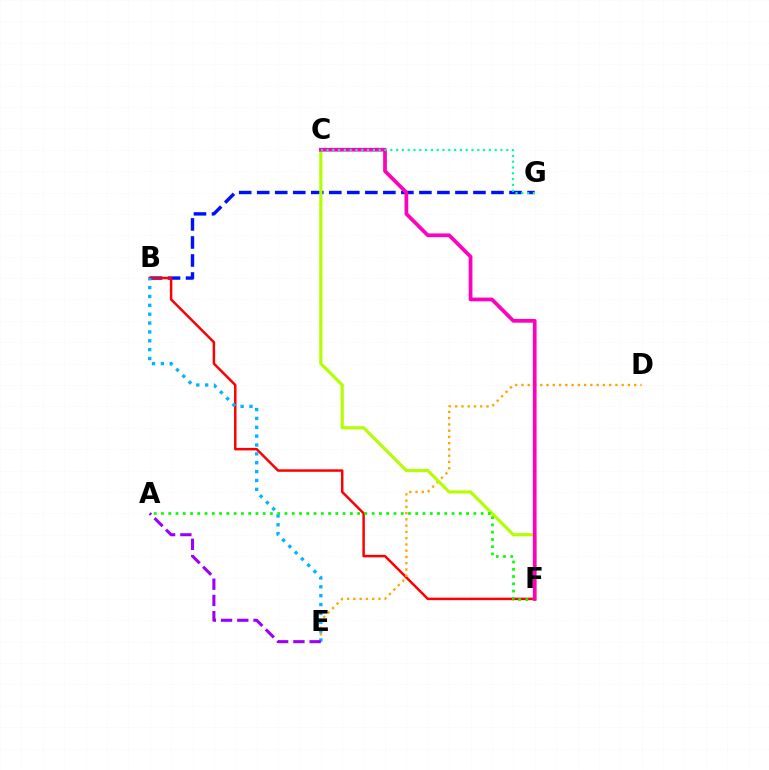{('B', 'G'): [{'color': '#0010ff', 'line_style': 'dashed', 'thickness': 2.45}], ('B', 'F'): [{'color': '#ff0000', 'line_style': 'solid', 'thickness': 1.79}], ('D', 'E'): [{'color': '#ffa500', 'line_style': 'dotted', 'thickness': 1.7}], ('B', 'E'): [{'color': '#00b5ff', 'line_style': 'dotted', 'thickness': 2.41}], ('A', 'E'): [{'color': '#9b00ff', 'line_style': 'dashed', 'thickness': 2.21}], ('C', 'F'): [{'color': '#b3ff00', 'line_style': 'solid', 'thickness': 2.27}, {'color': '#ff00bd', 'line_style': 'solid', 'thickness': 2.69}], ('A', 'F'): [{'color': '#08ff00', 'line_style': 'dotted', 'thickness': 1.97}], ('C', 'G'): [{'color': '#00ff9d', 'line_style': 'dotted', 'thickness': 1.58}]}